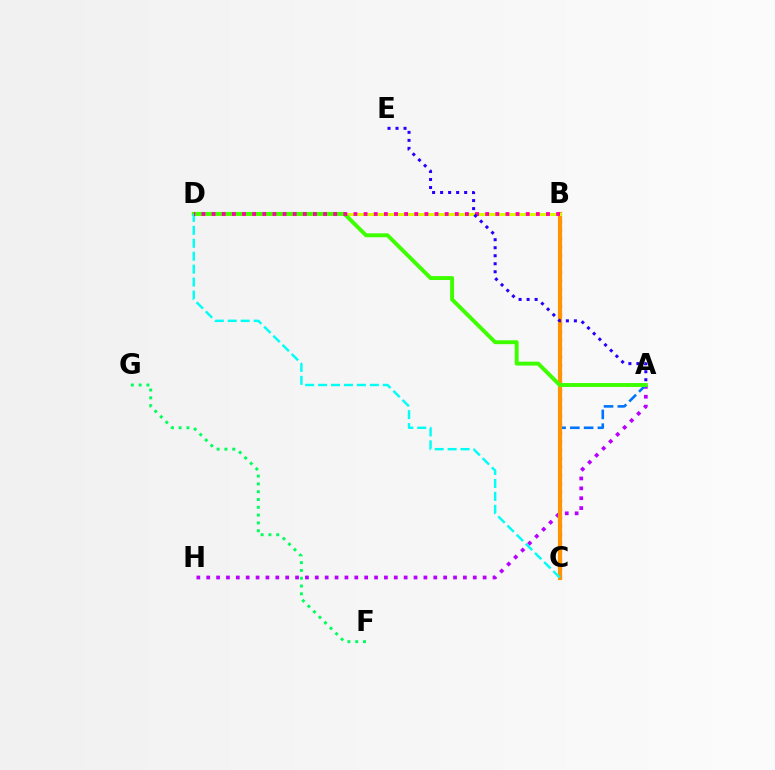{('A', 'H'): [{'color': '#b900ff', 'line_style': 'dotted', 'thickness': 2.68}], ('B', 'C'): [{'color': '#ff0000', 'line_style': 'dotted', 'thickness': 2.3}, {'color': '#ff9400', 'line_style': 'solid', 'thickness': 2.99}], ('A', 'C'): [{'color': '#0074ff', 'line_style': 'dashed', 'thickness': 1.87}], ('B', 'D'): [{'color': '#d1ff00', 'line_style': 'solid', 'thickness': 2.15}, {'color': '#ff00ac', 'line_style': 'dotted', 'thickness': 2.75}], ('A', 'D'): [{'color': '#3dff00', 'line_style': 'solid', 'thickness': 2.82}], ('C', 'D'): [{'color': '#00fff6', 'line_style': 'dashed', 'thickness': 1.76}], ('F', 'G'): [{'color': '#00ff5c', 'line_style': 'dotted', 'thickness': 2.12}], ('A', 'E'): [{'color': '#2500ff', 'line_style': 'dotted', 'thickness': 2.18}]}